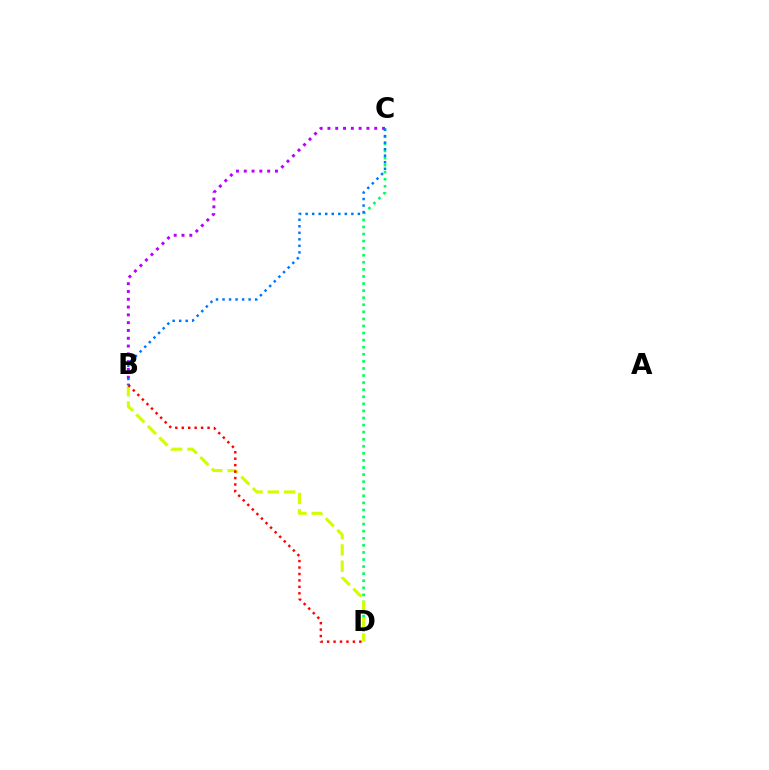{('C', 'D'): [{'color': '#00ff5c', 'line_style': 'dotted', 'thickness': 1.92}], ('B', 'C'): [{'color': '#b900ff', 'line_style': 'dotted', 'thickness': 2.12}, {'color': '#0074ff', 'line_style': 'dotted', 'thickness': 1.77}], ('B', 'D'): [{'color': '#d1ff00', 'line_style': 'dashed', 'thickness': 2.22}, {'color': '#ff0000', 'line_style': 'dotted', 'thickness': 1.75}]}